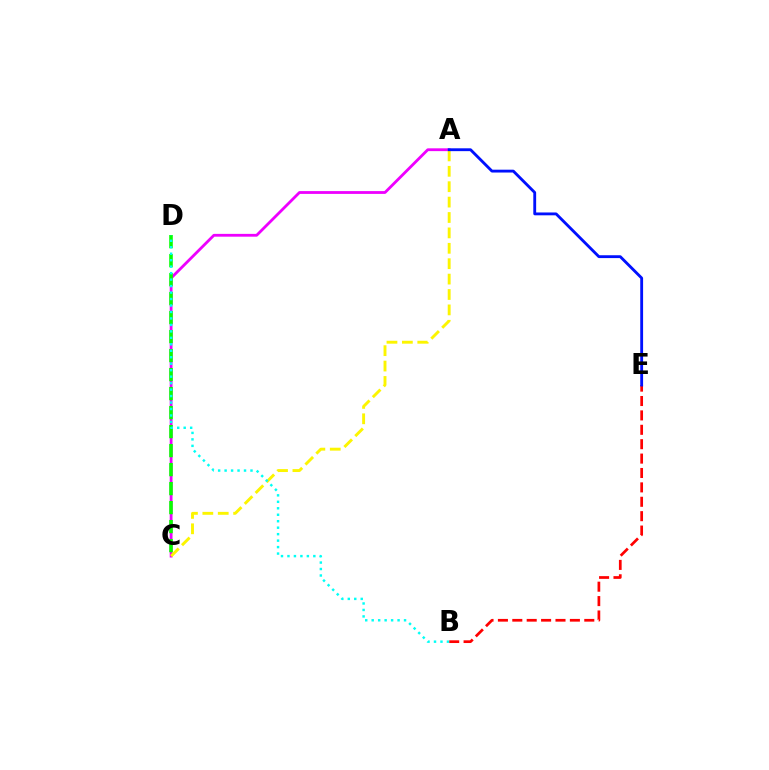{('A', 'C'): [{'color': '#ee00ff', 'line_style': 'solid', 'thickness': 2.02}, {'color': '#fcf500', 'line_style': 'dashed', 'thickness': 2.09}], ('B', 'E'): [{'color': '#ff0000', 'line_style': 'dashed', 'thickness': 1.96}], ('C', 'D'): [{'color': '#08ff00', 'line_style': 'dashed', 'thickness': 2.58}], ('B', 'D'): [{'color': '#00fff6', 'line_style': 'dotted', 'thickness': 1.76}], ('A', 'E'): [{'color': '#0010ff', 'line_style': 'solid', 'thickness': 2.05}]}